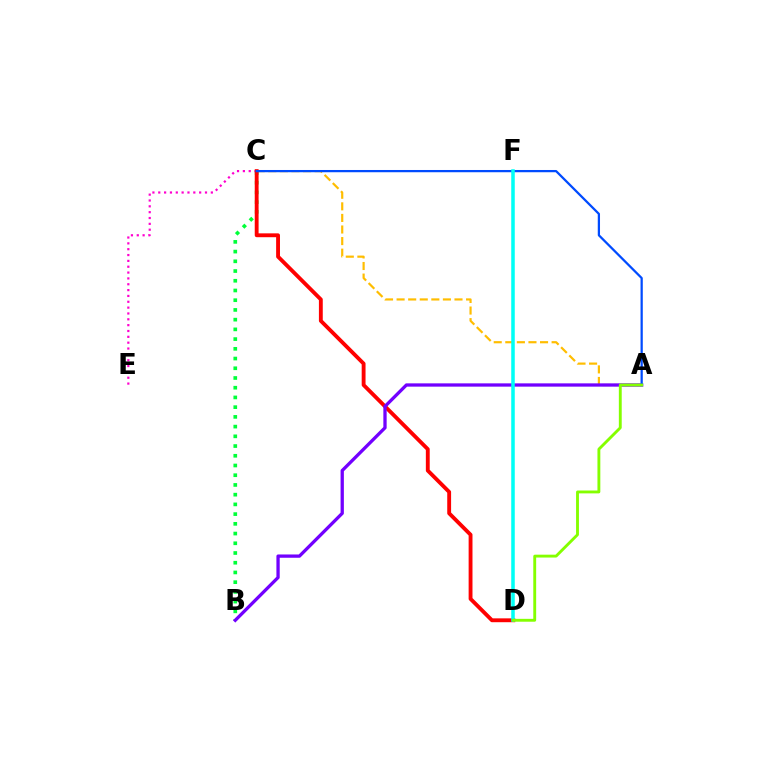{('B', 'C'): [{'color': '#00ff39', 'line_style': 'dotted', 'thickness': 2.64}], ('C', 'E'): [{'color': '#ff00cf', 'line_style': 'dotted', 'thickness': 1.59}], ('A', 'C'): [{'color': '#ffbd00', 'line_style': 'dashed', 'thickness': 1.57}, {'color': '#004bff', 'line_style': 'solid', 'thickness': 1.62}], ('C', 'D'): [{'color': '#ff0000', 'line_style': 'solid', 'thickness': 2.78}], ('A', 'B'): [{'color': '#7200ff', 'line_style': 'solid', 'thickness': 2.37}], ('D', 'F'): [{'color': '#00fff6', 'line_style': 'solid', 'thickness': 2.54}], ('A', 'D'): [{'color': '#84ff00', 'line_style': 'solid', 'thickness': 2.07}]}